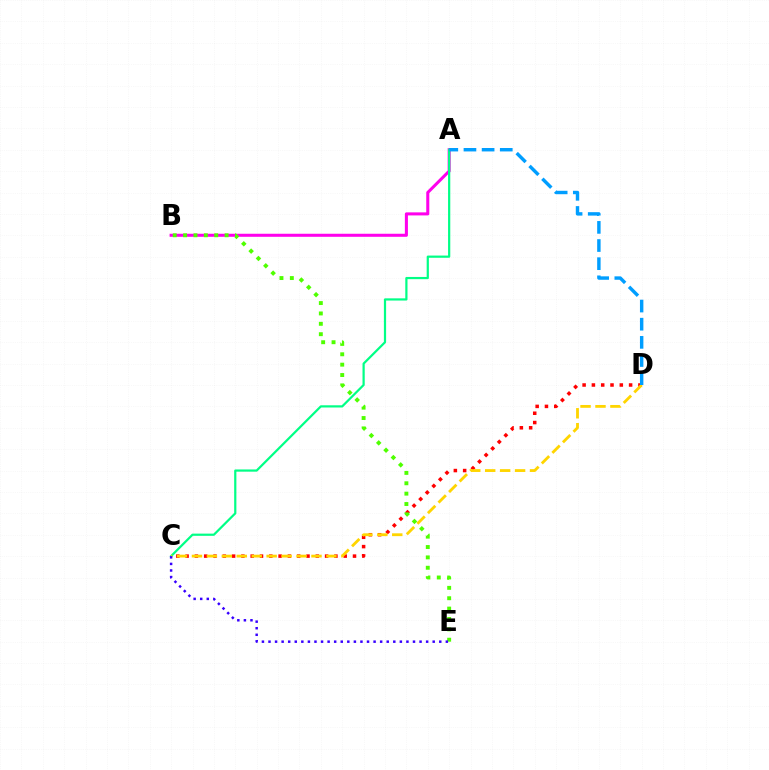{('A', 'B'): [{'color': '#ff00ed', 'line_style': 'solid', 'thickness': 2.19}], ('C', 'D'): [{'color': '#ff0000', 'line_style': 'dotted', 'thickness': 2.53}, {'color': '#ffd500', 'line_style': 'dashed', 'thickness': 2.03}], ('A', 'C'): [{'color': '#00ff86', 'line_style': 'solid', 'thickness': 1.59}], ('A', 'D'): [{'color': '#009eff', 'line_style': 'dashed', 'thickness': 2.47}], ('B', 'E'): [{'color': '#4fff00', 'line_style': 'dotted', 'thickness': 2.82}], ('C', 'E'): [{'color': '#3700ff', 'line_style': 'dotted', 'thickness': 1.78}]}